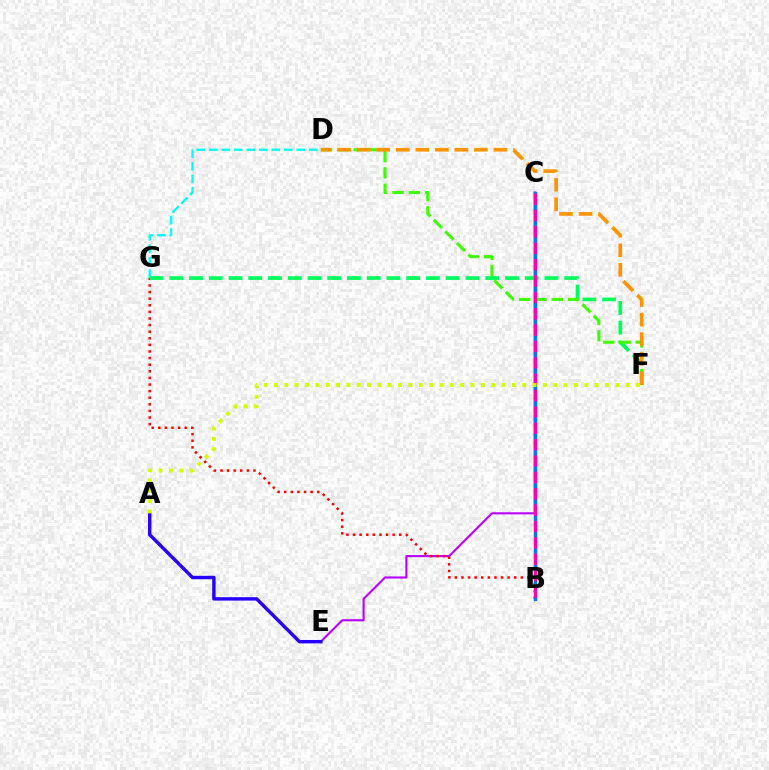{('C', 'E'): [{'color': '#b900ff', 'line_style': 'solid', 'thickness': 1.51}], ('B', 'G'): [{'color': '#ff0000', 'line_style': 'dotted', 'thickness': 1.79}], ('A', 'E'): [{'color': '#2500ff', 'line_style': 'solid', 'thickness': 2.46}], ('D', 'G'): [{'color': '#00fff6', 'line_style': 'dashed', 'thickness': 1.7}], ('F', 'G'): [{'color': '#00ff5c', 'line_style': 'dashed', 'thickness': 2.68}], ('D', 'F'): [{'color': '#3dff00', 'line_style': 'dashed', 'thickness': 2.22}, {'color': '#ff9400', 'line_style': 'dashed', 'thickness': 2.65}], ('B', 'C'): [{'color': '#0074ff', 'line_style': 'solid', 'thickness': 2.41}, {'color': '#ff00ac', 'line_style': 'dashed', 'thickness': 2.22}], ('A', 'F'): [{'color': '#d1ff00', 'line_style': 'dotted', 'thickness': 2.81}]}